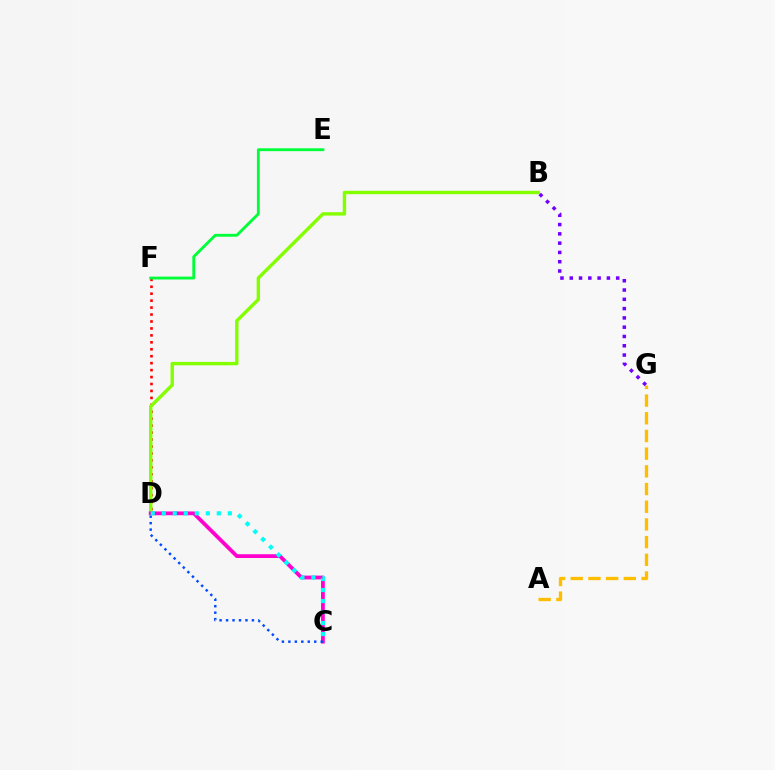{('A', 'G'): [{'color': '#ffbd00', 'line_style': 'dashed', 'thickness': 2.4}], ('D', 'F'): [{'color': '#ff0000', 'line_style': 'dotted', 'thickness': 1.89}], ('B', 'D'): [{'color': '#84ff00', 'line_style': 'solid', 'thickness': 2.45}], ('B', 'G'): [{'color': '#7200ff', 'line_style': 'dotted', 'thickness': 2.52}], ('C', 'D'): [{'color': '#ff00cf', 'line_style': 'solid', 'thickness': 2.71}, {'color': '#004bff', 'line_style': 'dotted', 'thickness': 1.76}, {'color': '#00fff6', 'line_style': 'dotted', 'thickness': 2.99}], ('E', 'F'): [{'color': '#00ff39', 'line_style': 'solid', 'thickness': 2.05}]}